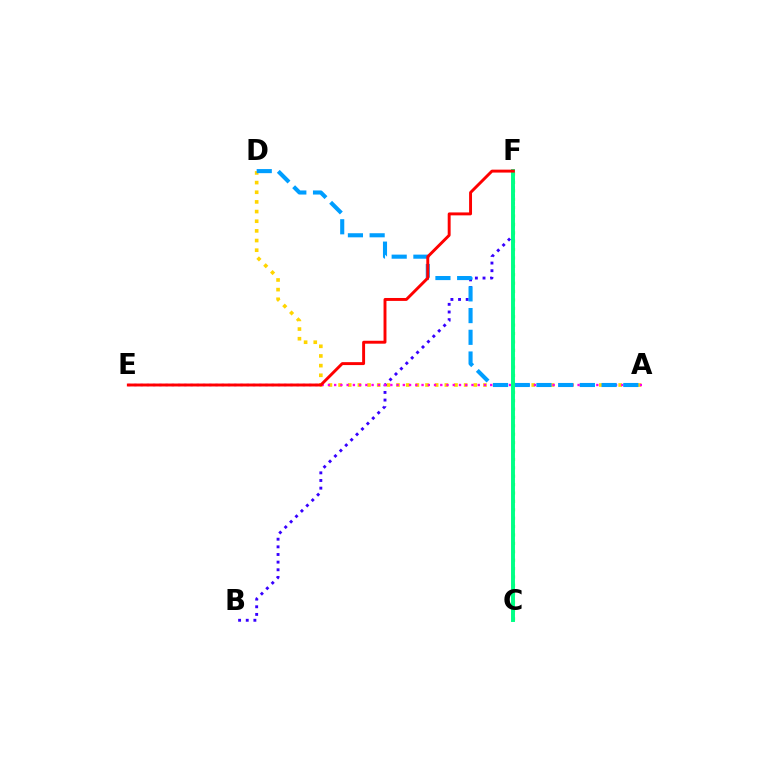{('A', 'D'): [{'color': '#ffd500', 'line_style': 'dotted', 'thickness': 2.62}, {'color': '#009eff', 'line_style': 'dashed', 'thickness': 2.95}], ('B', 'F'): [{'color': '#3700ff', 'line_style': 'dotted', 'thickness': 2.08}], ('C', 'F'): [{'color': '#4fff00', 'line_style': 'dotted', 'thickness': 2.28}, {'color': '#00ff86', 'line_style': 'solid', 'thickness': 2.84}], ('A', 'E'): [{'color': '#ff00ed', 'line_style': 'dotted', 'thickness': 1.7}], ('E', 'F'): [{'color': '#ff0000', 'line_style': 'solid', 'thickness': 2.11}]}